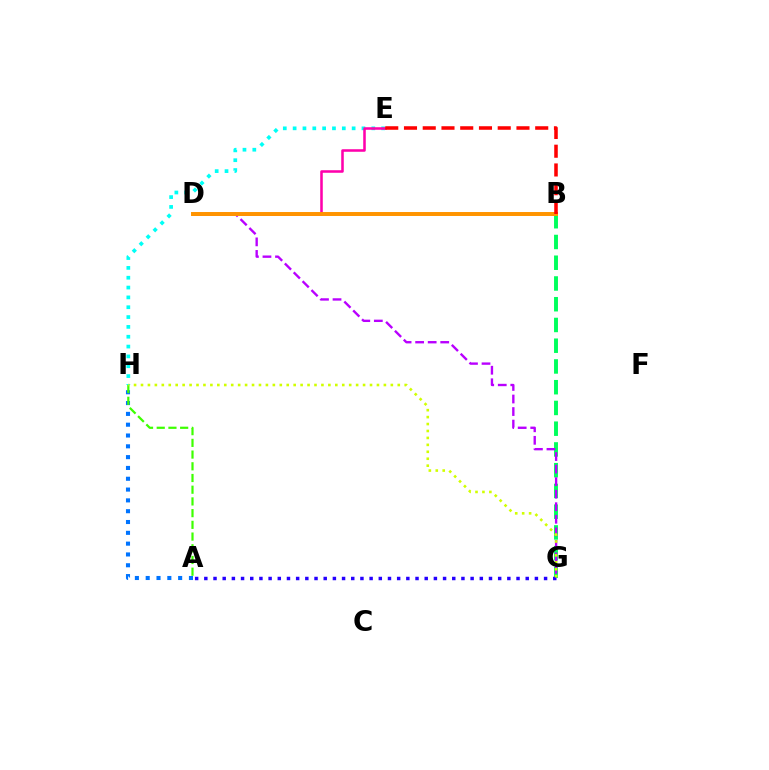{('E', 'H'): [{'color': '#00fff6', 'line_style': 'dotted', 'thickness': 2.67}], ('B', 'G'): [{'color': '#00ff5c', 'line_style': 'dashed', 'thickness': 2.82}], ('D', 'E'): [{'color': '#ff00ac', 'line_style': 'solid', 'thickness': 1.83}], ('A', 'H'): [{'color': '#0074ff', 'line_style': 'dotted', 'thickness': 2.94}, {'color': '#3dff00', 'line_style': 'dashed', 'thickness': 1.59}], ('A', 'G'): [{'color': '#2500ff', 'line_style': 'dotted', 'thickness': 2.49}], ('D', 'G'): [{'color': '#b900ff', 'line_style': 'dashed', 'thickness': 1.7}], ('B', 'D'): [{'color': '#ff9400', 'line_style': 'solid', 'thickness': 2.85}], ('B', 'E'): [{'color': '#ff0000', 'line_style': 'dashed', 'thickness': 2.55}], ('G', 'H'): [{'color': '#d1ff00', 'line_style': 'dotted', 'thickness': 1.89}]}